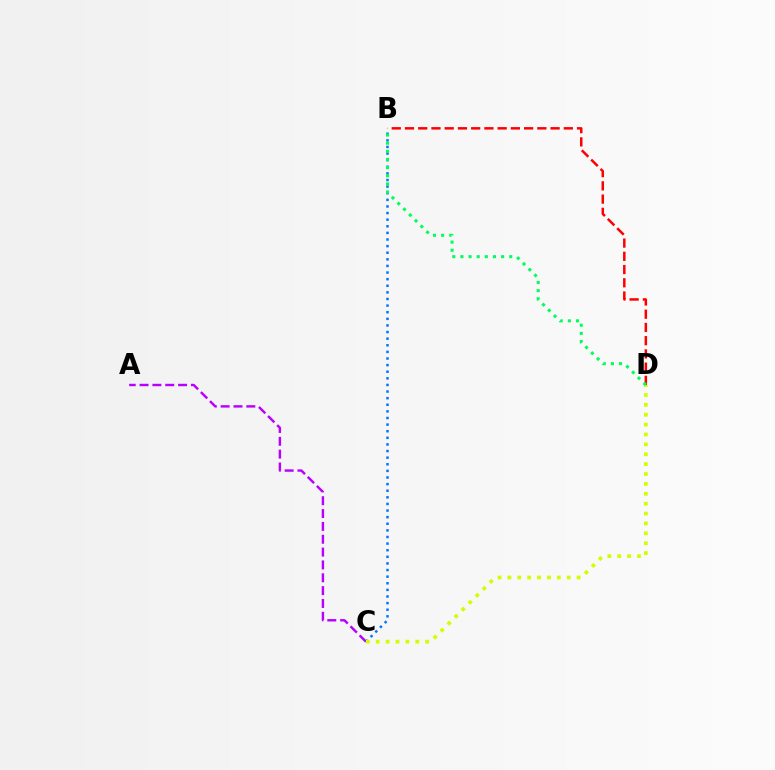{('A', 'C'): [{'color': '#b900ff', 'line_style': 'dashed', 'thickness': 1.74}], ('B', 'C'): [{'color': '#0074ff', 'line_style': 'dotted', 'thickness': 1.8}], ('B', 'D'): [{'color': '#ff0000', 'line_style': 'dashed', 'thickness': 1.8}, {'color': '#00ff5c', 'line_style': 'dotted', 'thickness': 2.21}], ('C', 'D'): [{'color': '#d1ff00', 'line_style': 'dotted', 'thickness': 2.69}]}